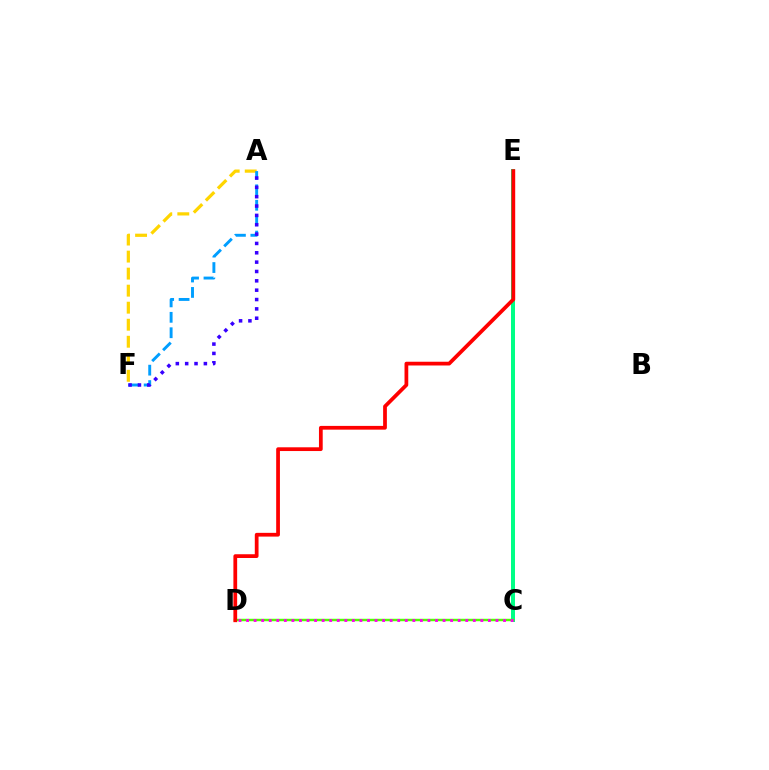{('C', 'E'): [{'color': '#00ff86', 'line_style': 'solid', 'thickness': 2.88}], ('A', 'F'): [{'color': '#ffd500', 'line_style': 'dashed', 'thickness': 2.31}, {'color': '#009eff', 'line_style': 'dashed', 'thickness': 2.1}, {'color': '#3700ff', 'line_style': 'dotted', 'thickness': 2.54}], ('C', 'D'): [{'color': '#4fff00', 'line_style': 'solid', 'thickness': 1.77}, {'color': '#ff00ed', 'line_style': 'dotted', 'thickness': 2.05}], ('D', 'E'): [{'color': '#ff0000', 'line_style': 'solid', 'thickness': 2.7}]}